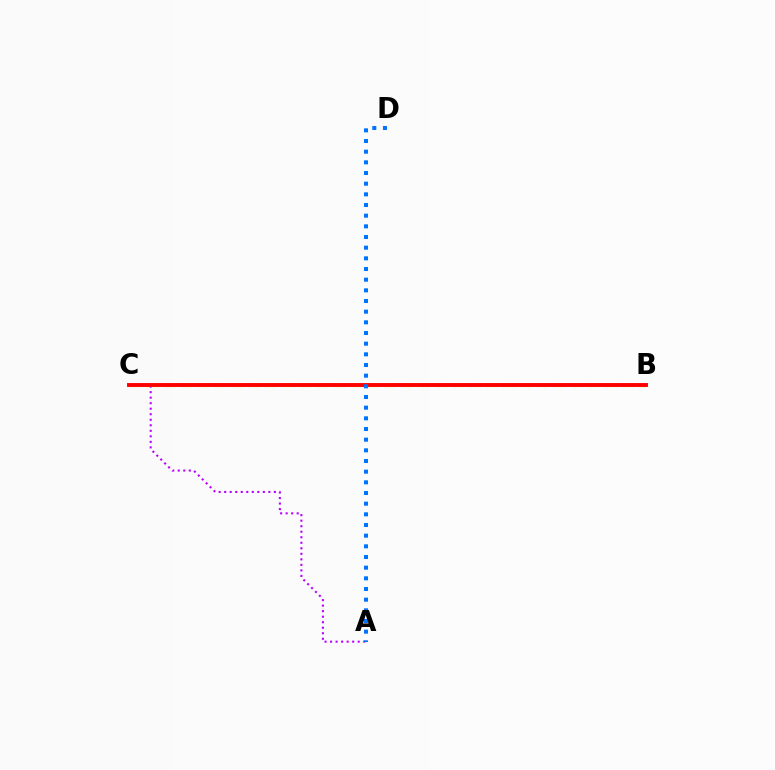{('B', 'C'): [{'color': '#00ff5c', 'line_style': 'dotted', 'thickness': 1.79}, {'color': '#d1ff00', 'line_style': 'dashed', 'thickness': 2.31}, {'color': '#ff0000', 'line_style': 'solid', 'thickness': 2.8}], ('A', 'C'): [{'color': '#b900ff', 'line_style': 'dotted', 'thickness': 1.5}], ('A', 'D'): [{'color': '#0074ff', 'line_style': 'dotted', 'thickness': 2.9}]}